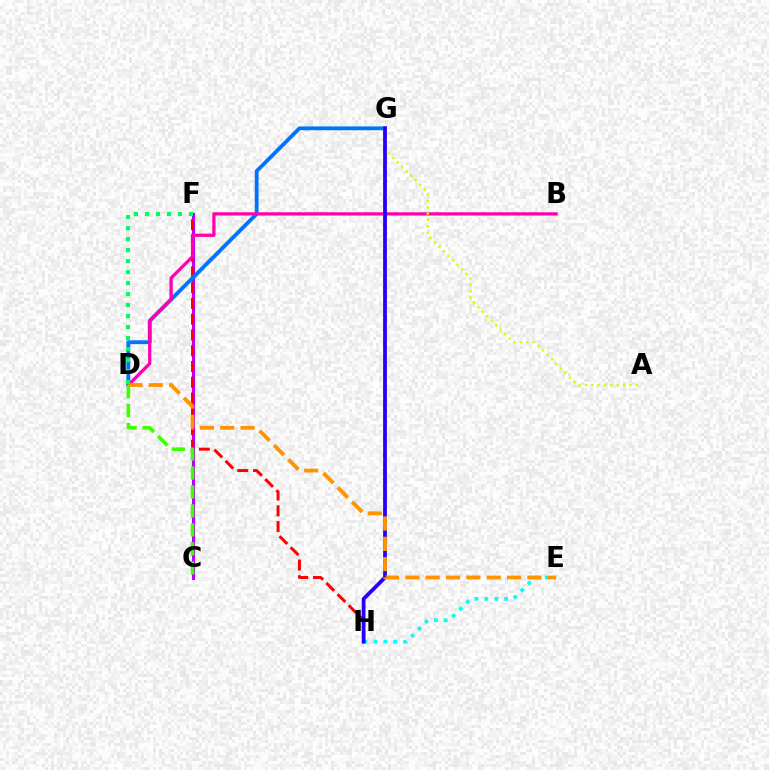{('C', 'F'): [{'color': '#b900ff', 'line_style': 'solid', 'thickness': 2.24}], ('F', 'H'): [{'color': '#ff0000', 'line_style': 'dashed', 'thickness': 2.14}], ('D', 'G'): [{'color': '#0074ff', 'line_style': 'solid', 'thickness': 2.76}], ('E', 'H'): [{'color': '#00fff6', 'line_style': 'dotted', 'thickness': 2.69}], ('B', 'D'): [{'color': '#ff00ac', 'line_style': 'solid', 'thickness': 2.34}], ('D', 'F'): [{'color': '#00ff5c', 'line_style': 'dotted', 'thickness': 2.99}], ('A', 'G'): [{'color': '#d1ff00', 'line_style': 'dotted', 'thickness': 1.73}], ('G', 'H'): [{'color': '#2500ff', 'line_style': 'solid', 'thickness': 2.72}], ('D', 'E'): [{'color': '#ff9400', 'line_style': 'dashed', 'thickness': 2.76}], ('C', 'D'): [{'color': '#3dff00', 'line_style': 'dashed', 'thickness': 2.58}]}